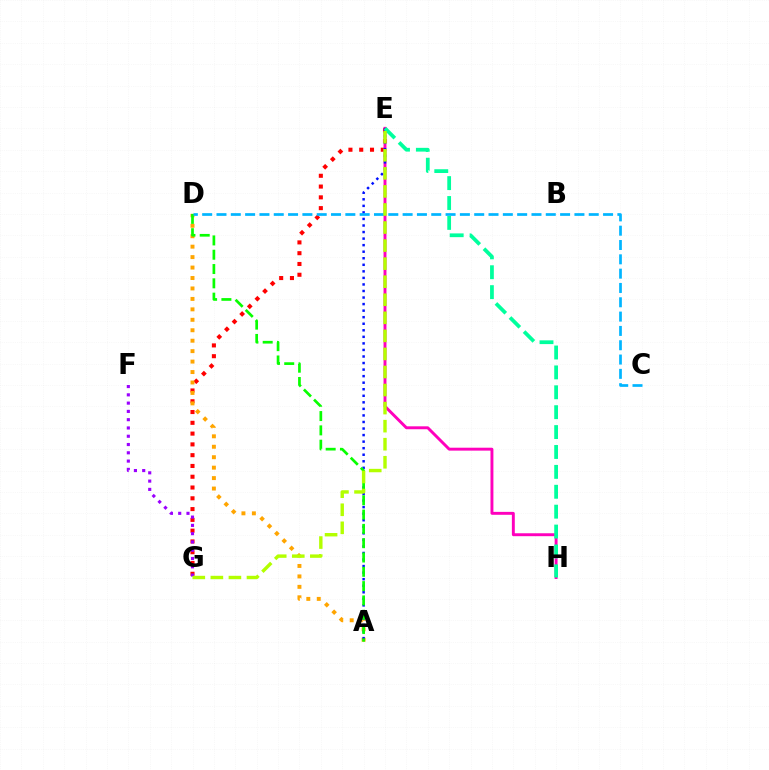{('E', 'G'): [{'color': '#ff0000', 'line_style': 'dotted', 'thickness': 2.93}, {'color': '#b3ff00', 'line_style': 'dashed', 'thickness': 2.45}], ('A', 'D'): [{'color': '#ffa500', 'line_style': 'dotted', 'thickness': 2.84}, {'color': '#08ff00', 'line_style': 'dashed', 'thickness': 1.94}], ('E', 'H'): [{'color': '#ff00bd', 'line_style': 'solid', 'thickness': 2.1}, {'color': '#00ff9d', 'line_style': 'dashed', 'thickness': 2.7}], ('A', 'E'): [{'color': '#0010ff', 'line_style': 'dotted', 'thickness': 1.78}], ('C', 'D'): [{'color': '#00b5ff', 'line_style': 'dashed', 'thickness': 1.95}], ('F', 'G'): [{'color': '#9b00ff', 'line_style': 'dotted', 'thickness': 2.25}]}